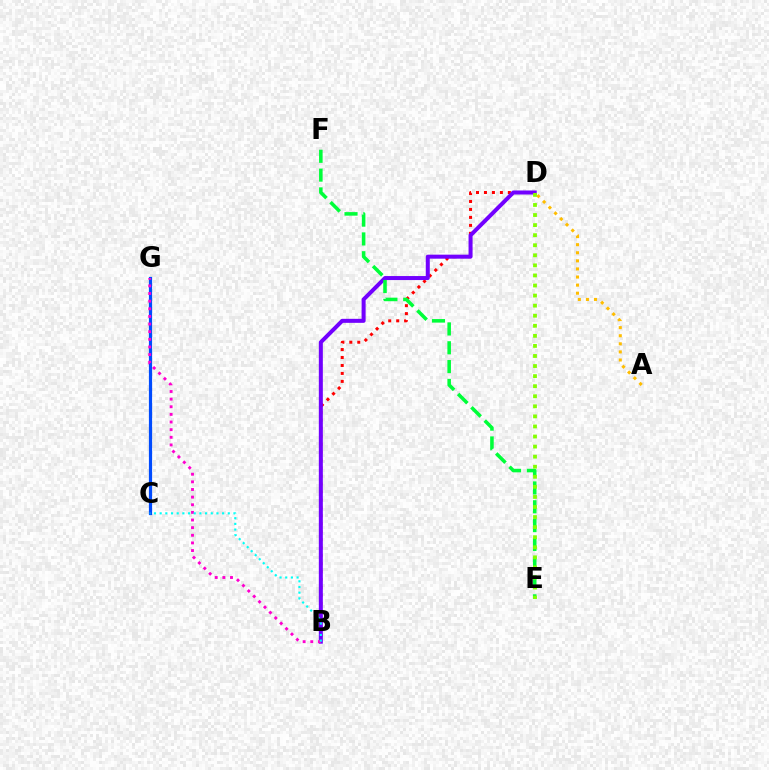{('B', 'D'): [{'color': '#ff0000', 'line_style': 'dotted', 'thickness': 2.16}, {'color': '#7200ff', 'line_style': 'solid', 'thickness': 2.89}], ('A', 'D'): [{'color': '#ffbd00', 'line_style': 'dotted', 'thickness': 2.2}], ('E', 'F'): [{'color': '#00ff39', 'line_style': 'dashed', 'thickness': 2.56}], ('C', 'G'): [{'color': '#004bff', 'line_style': 'solid', 'thickness': 2.31}], ('B', 'G'): [{'color': '#ff00cf', 'line_style': 'dotted', 'thickness': 2.07}], ('D', 'E'): [{'color': '#84ff00', 'line_style': 'dotted', 'thickness': 2.74}], ('B', 'C'): [{'color': '#00fff6', 'line_style': 'dotted', 'thickness': 1.54}]}